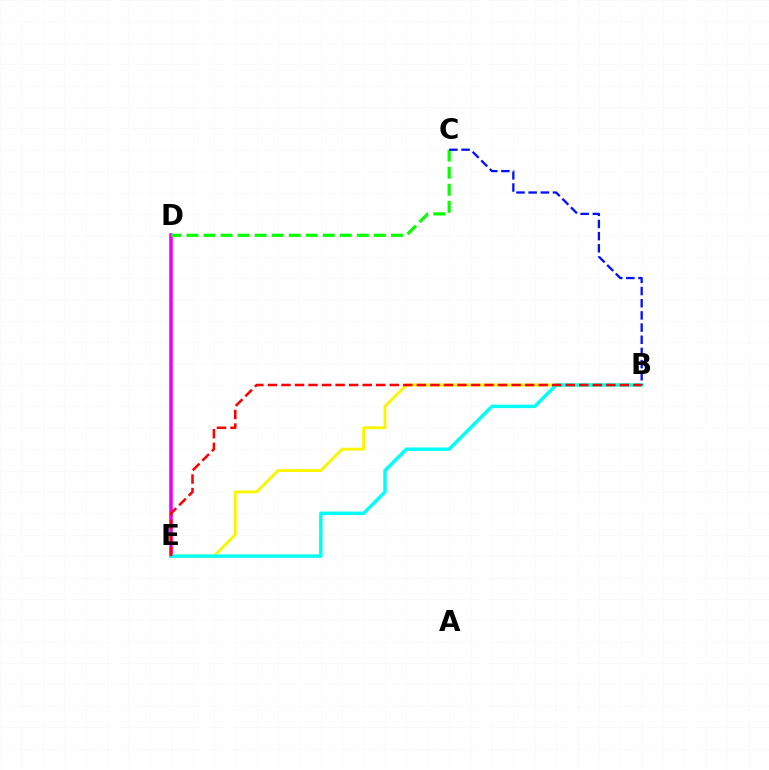{('D', 'E'): [{'color': '#ee00ff', 'line_style': 'solid', 'thickness': 2.56}], ('B', 'E'): [{'color': '#fcf500', 'line_style': 'solid', 'thickness': 2.06}, {'color': '#00fff6', 'line_style': 'solid', 'thickness': 2.49}, {'color': '#ff0000', 'line_style': 'dashed', 'thickness': 1.84}], ('C', 'D'): [{'color': '#08ff00', 'line_style': 'dashed', 'thickness': 2.32}], ('B', 'C'): [{'color': '#0010ff', 'line_style': 'dashed', 'thickness': 1.65}]}